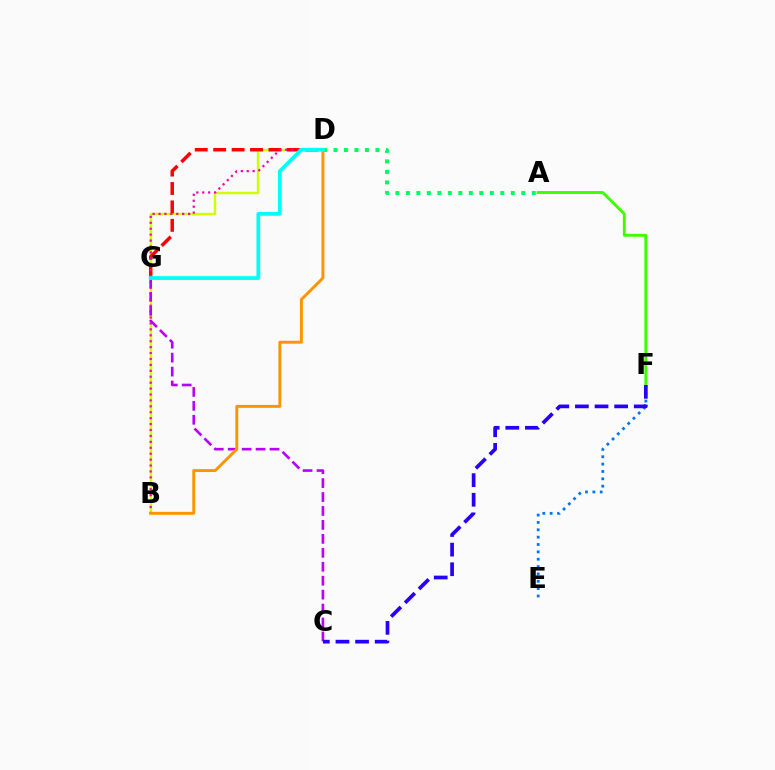{('B', 'D'): [{'color': '#d1ff00', 'line_style': 'solid', 'thickness': 1.74}, {'color': '#ff00ac', 'line_style': 'dotted', 'thickness': 1.61}, {'color': '#ff9400', 'line_style': 'solid', 'thickness': 2.11}], ('D', 'G'): [{'color': '#ff0000', 'line_style': 'dashed', 'thickness': 2.5}, {'color': '#00fff6', 'line_style': 'solid', 'thickness': 2.71}], ('A', 'F'): [{'color': '#3dff00', 'line_style': 'solid', 'thickness': 2.1}], ('C', 'G'): [{'color': '#b900ff', 'line_style': 'dashed', 'thickness': 1.89}], ('E', 'F'): [{'color': '#0074ff', 'line_style': 'dotted', 'thickness': 2.0}], ('A', 'D'): [{'color': '#00ff5c', 'line_style': 'dotted', 'thickness': 2.85}], ('C', 'F'): [{'color': '#2500ff', 'line_style': 'dashed', 'thickness': 2.66}]}